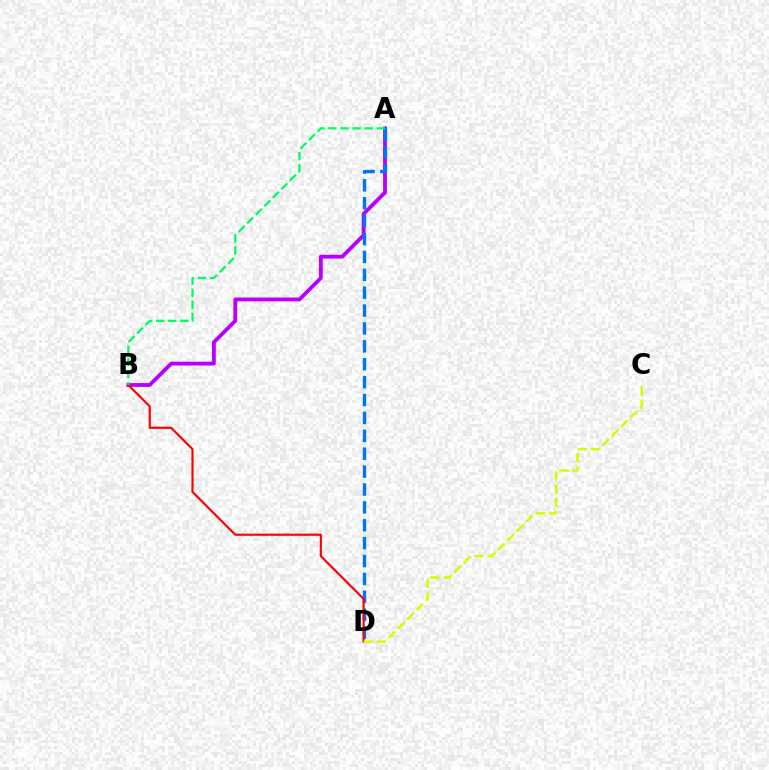{('A', 'B'): [{'color': '#b900ff', 'line_style': 'solid', 'thickness': 2.76}, {'color': '#00ff5c', 'line_style': 'dashed', 'thickness': 1.64}], ('A', 'D'): [{'color': '#0074ff', 'line_style': 'dashed', 'thickness': 2.43}], ('B', 'D'): [{'color': '#ff0000', 'line_style': 'solid', 'thickness': 1.55}], ('C', 'D'): [{'color': '#d1ff00', 'line_style': 'dashed', 'thickness': 1.8}]}